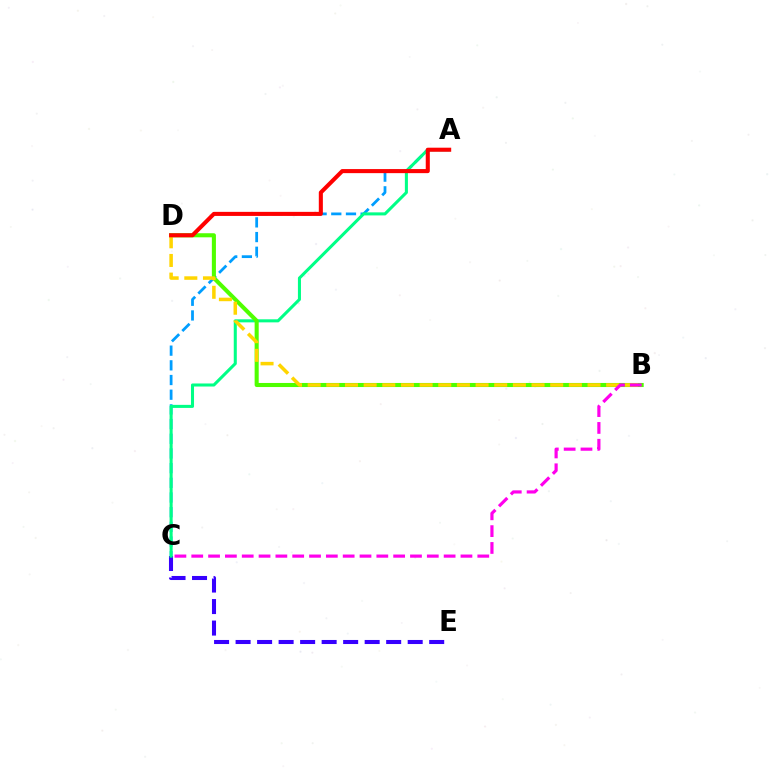{('A', 'C'): [{'color': '#009eff', 'line_style': 'dashed', 'thickness': 2.0}, {'color': '#00ff86', 'line_style': 'solid', 'thickness': 2.2}], ('C', 'E'): [{'color': '#3700ff', 'line_style': 'dashed', 'thickness': 2.92}], ('B', 'D'): [{'color': '#4fff00', 'line_style': 'solid', 'thickness': 2.94}, {'color': '#ffd500', 'line_style': 'dashed', 'thickness': 2.53}], ('B', 'C'): [{'color': '#ff00ed', 'line_style': 'dashed', 'thickness': 2.29}], ('A', 'D'): [{'color': '#ff0000', 'line_style': 'solid', 'thickness': 2.93}]}